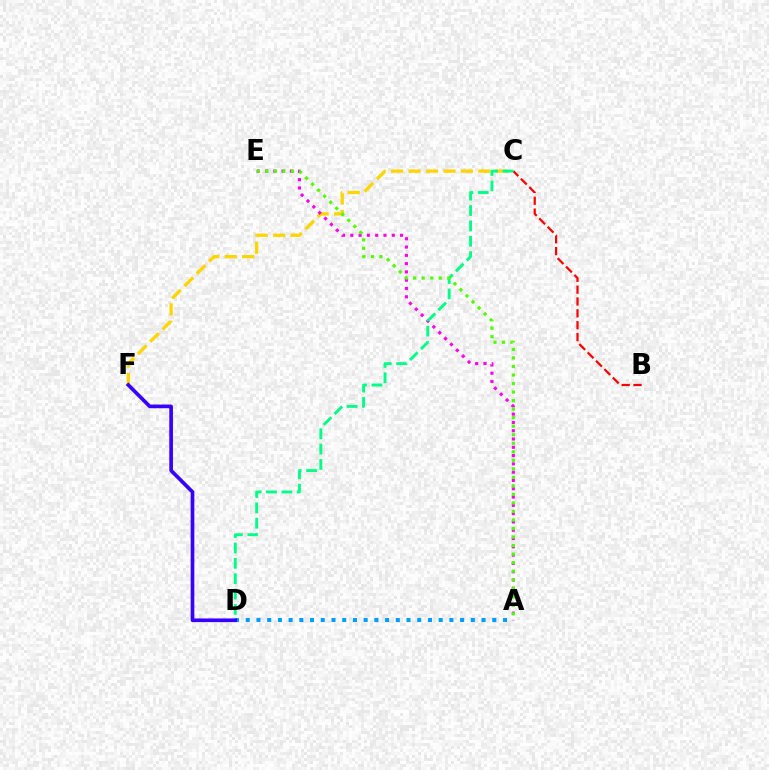{('A', 'D'): [{'color': '#009eff', 'line_style': 'dotted', 'thickness': 2.91}], ('C', 'F'): [{'color': '#ffd500', 'line_style': 'dashed', 'thickness': 2.37}], ('A', 'E'): [{'color': '#ff00ed', 'line_style': 'dotted', 'thickness': 2.25}, {'color': '#4fff00', 'line_style': 'dotted', 'thickness': 2.32}], ('B', 'C'): [{'color': '#ff0000', 'line_style': 'dashed', 'thickness': 1.61}], ('C', 'D'): [{'color': '#00ff86', 'line_style': 'dashed', 'thickness': 2.09}], ('D', 'F'): [{'color': '#3700ff', 'line_style': 'solid', 'thickness': 2.65}]}